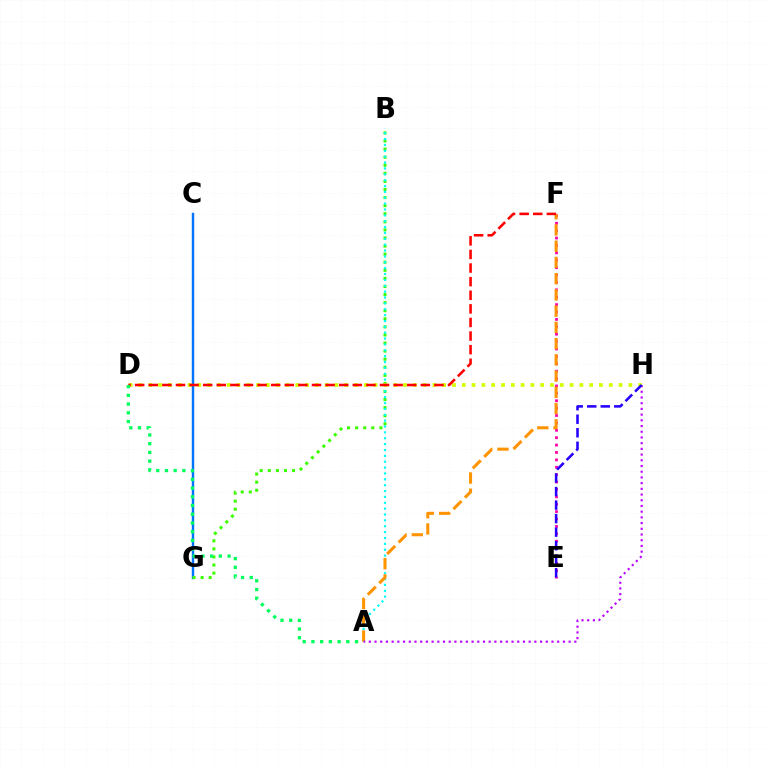{('C', 'G'): [{'color': '#0074ff', 'line_style': 'solid', 'thickness': 1.74}], ('B', 'G'): [{'color': '#3dff00', 'line_style': 'dotted', 'thickness': 2.2}], ('E', 'F'): [{'color': '#ff00ac', 'line_style': 'dotted', 'thickness': 2.01}], ('A', 'B'): [{'color': '#00fff6', 'line_style': 'dotted', 'thickness': 1.59}], ('D', 'H'): [{'color': '#d1ff00', 'line_style': 'dotted', 'thickness': 2.66}], ('A', 'F'): [{'color': '#ff9400', 'line_style': 'dashed', 'thickness': 2.21}], ('A', 'H'): [{'color': '#b900ff', 'line_style': 'dotted', 'thickness': 1.55}], ('E', 'H'): [{'color': '#2500ff', 'line_style': 'dashed', 'thickness': 1.84}], ('D', 'F'): [{'color': '#ff0000', 'line_style': 'dashed', 'thickness': 1.85}], ('A', 'D'): [{'color': '#00ff5c', 'line_style': 'dotted', 'thickness': 2.37}]}